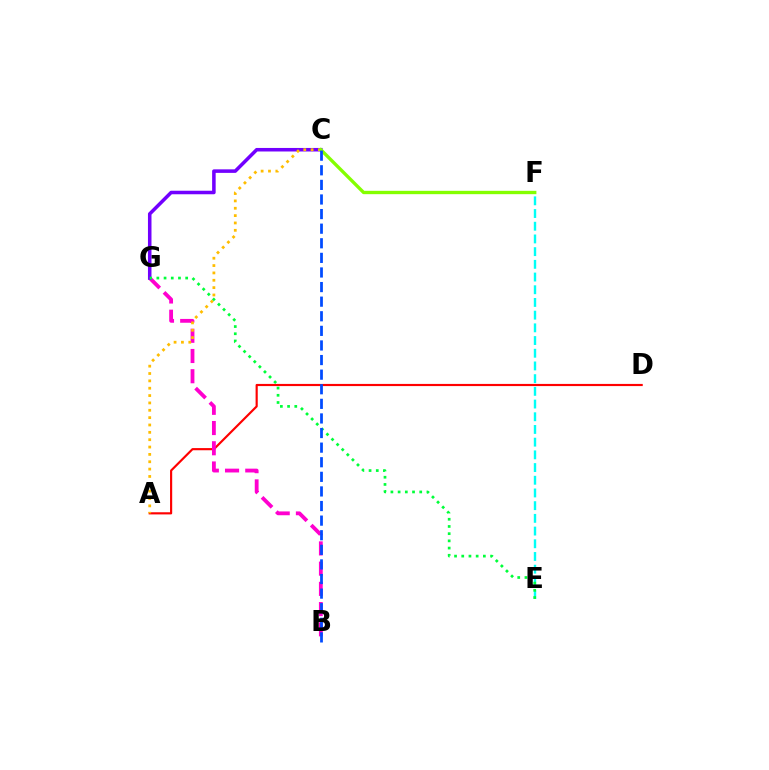{('E', 'F'): [{'color': '#00fff6', 'line_style': 'dashed', 'thickness': 1.73}], ('A', 'D'): [{'color': '#ff0000', 'line_style': 'solid', 'thickness': 1.56}], ('B', 'G'): [{'color': '#ff00cf', 'line_style': 'dashed', 'thickness': 2.75}], ('C', 'G'): [{'color': '#7200ff', 'line_style': 'solid', 'thickness': 2.54}], ('A', 'C'): [{'color': '#ffbd00', 'line_style': 'dotted', 'thickness': 2.0}], ('C', 'F'): [{'color': '#84ff00', 'line_style': 'solid', 'thickness': 2.41}], ('E', 'G'): [{'color': '#00ff39', 'line_style': 'dotted', 'thickness': 1.96}], ('B', 'C'): [{'color': '#004bff', 'line_style': 'dashed', 'thickness': 1.98}]}